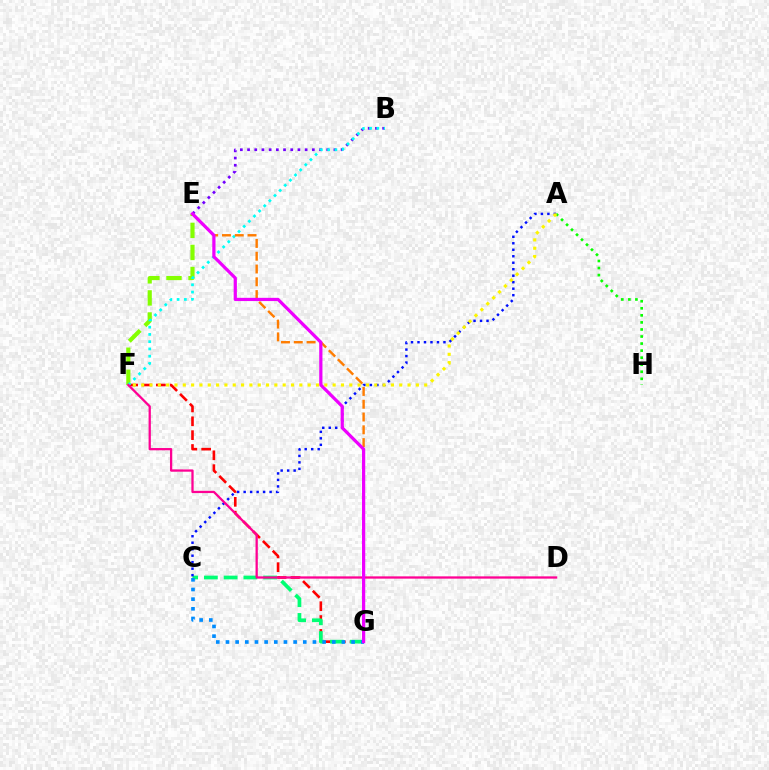{('F', 'G'): [{'color': '#ff0000', 'line_style': 'dashed', 'thickness': 1.88}], ('B', 'E'): [{'color': '#7200ff', 'line_style': 'dotted', 'thickness': 1.96}], ('E', 'F'): [{'color': '#84ff00', 'line_style': 'dashed', 'thickness': 3.0}], ('B', 'F'): [{'color': '#00fff6', 'line_style': 'dotted', 'thickness': 1.97}], ('C', 'G'): [{'color': '#00ff74', 'line_style': 'dashed', 'thickness': 2.68}, {'color': '#008cff', 'line_style': 'dotted', 'thickness': 2.63}], ('A', 'C'): [{'color': '#0010ff', 'line_style': 'dotted', 'thickness': 1.76}], ('E', 'G'): [{'color': '#ff7c00', 'line_style': 'dashed', 'thickness': 1.74}, {'color': '#ee00ff', 'line_style': 'solid', 'thickness': 2.32}], ('D', 'F'): [{'color': '#ff0094', 'line_style': 'solid', 'thickness': 1.64}], ('A', 'H'): [{'color': '#08ff00', 'line_style': 'dotted', 'thickness': 1.92}], ('A', 'F'): [{'color': '#fcf500', 'line_style': 'dotted', 'thickness': 2.26}]}